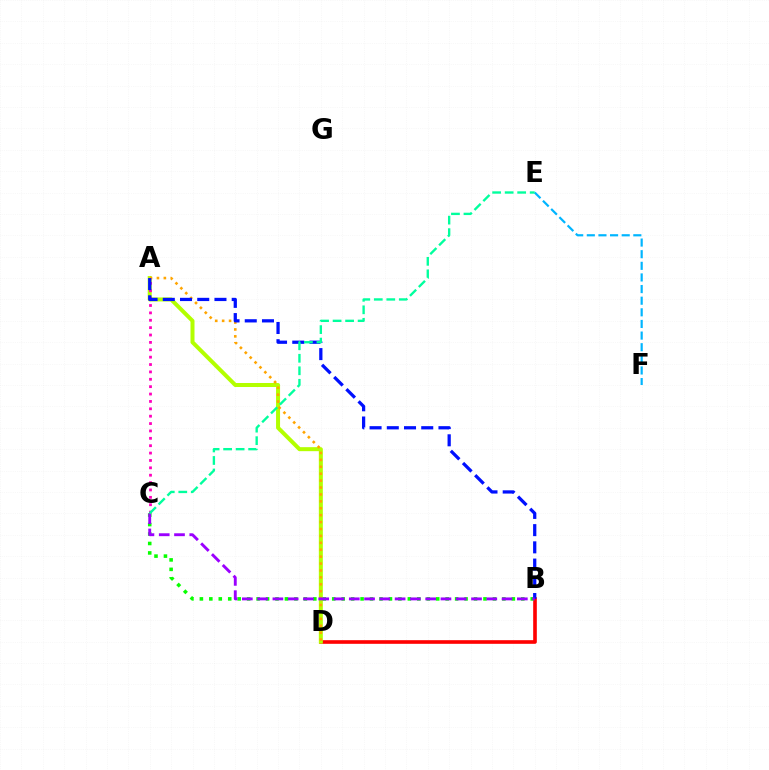{('B', 'D'): [{'color': '#ff0000', 'line_style': 'solid', 'thickness': 2.61}], ('A', 'D'): [{'color': '#b3ff00', 'line_style': 'solid', 'thickness': 2.88}, {'color': '#ffa500', 'line_style': 'dotted', 'thickness': 1.88}], ('A', 'C'): [{'color': '#ff00bd', 'line_style': 'dotted', 'thickness': 2.0}], ('B', 'C'): [{'color': '#08ff00', 'line_style': 'dotted', 'thickness': 2.57}, {'color': '#9b00ff', 'line_style': 'dashed', 'thickness': 2.08}], ('A', 'B'): [{'color': '#0010ff', 'line_style': 'dashed', 'thickness': 2.34}], ('E', 'F'): [{'color': '#00b5ff', 'line_style': 'dashed', 'thickness': 1.58}], ('C', 'E'): [{'color': '#00ff9d', 'line_style': 'dashed', 'thickness': 1.7}]}